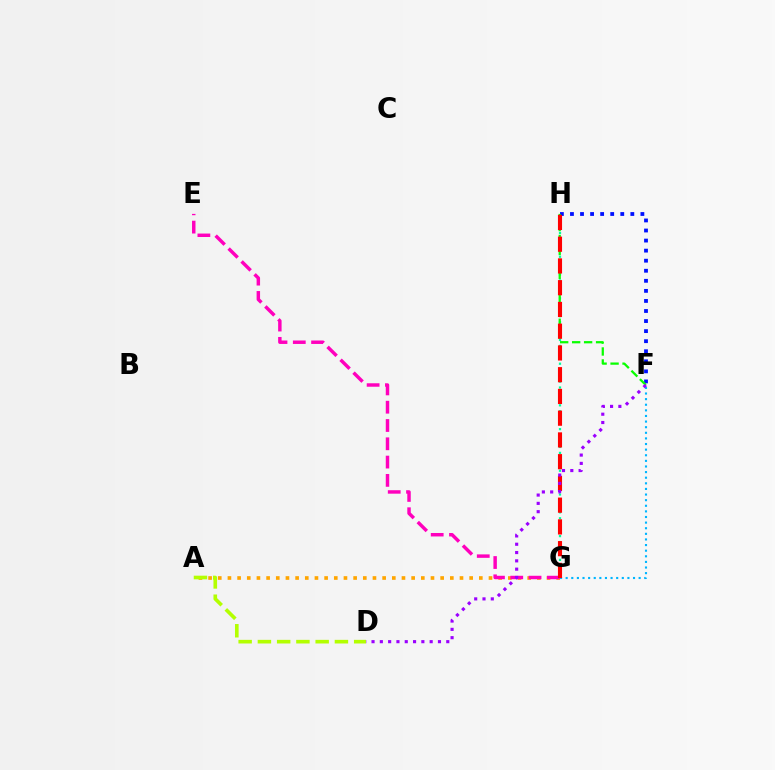{('G', 'H'): [{'color': '#00ff9d', 'line_style': 'dotted', 'thickness': 1.62}, {'color': '#ff0000', 'line_style': 'dashed', 'thickness': 2.95}], ('F', 'H'): [{'color': '#0010ff', 'line_style': 'dotted', 'thickness': 2.73}, {'color': '#08ff00', 'line_style': 'dashed', 'thickness': 1.63}], ('A', 'G'): [{'color': '#ffa500', 'line_style': 'dotted', 'thickness': 2.63}], ('E', 'G'): [{'color': '#ff00bd', 'line_style': 'dashed', 'thickness': 2.49}], ('A', 'D'): [{'color': '#b3ff00', 'line_style': 'dashed', 'thickness': 2.62}], ('F', 'G'): [{'color': '#00b5ff', 'line_style': 'dotted', 'thickness': 1.53}], ('D', 'F'): [{'color': '#9b00ff', 'line_style': 'dotted', 'thickness': 2.26}]}